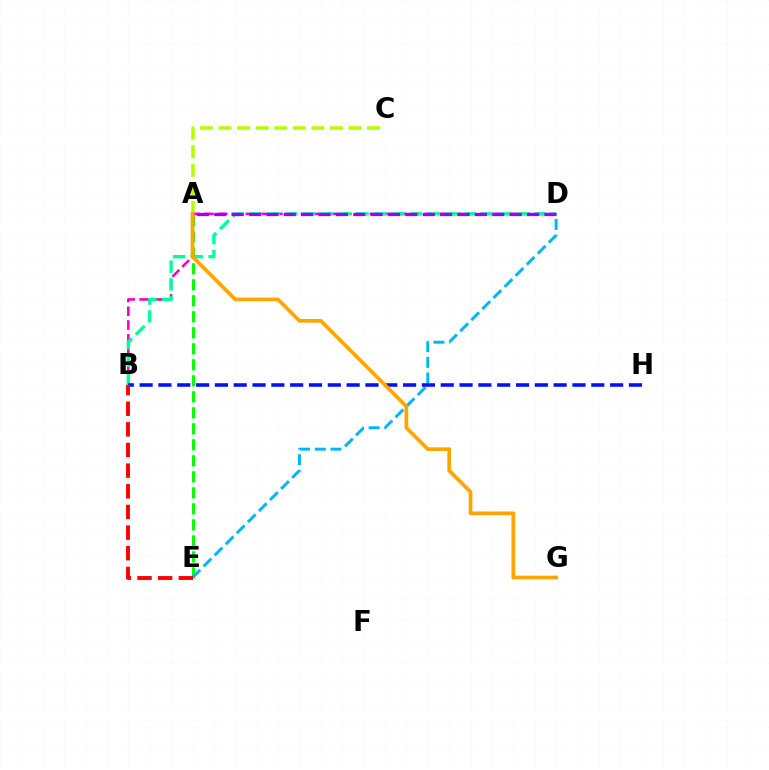{('A', 'C'): [{'color': '#b3ff00', 'line_style': 'dashed', 'thickness': 2.52}], ('B', 'D'): [{'color': '#ff00bd', 'line_style': 'dashed', 'thickness': 1.87}, {'color': '#00ff9d', 'line_style': 'dashed', 'thickness': 2.42}], ('A', 'E'): [{'color': '#08ff00', 'line_style': 'dashed', 'thickness': 2.17}], ('D', 'E'): [{'color': '#00b5ff', 'line_style': 'dashed', 'thickness': 2.13}], ('B', 'H'): [{'color': '#0010ff', 'line_style': 'dashed', 'thickness': 2.56}], ('A', 'D'): [{'color': '#9b00ff', 'line_style': 'dashed', 'thickness': 2.36}], ('B', 'E'): [{'color': '#ff0000', 'line_style': 'dashed', 'thickness': 2.8}], ('A', 'G'): [{'color': '#ffa500', 'line_style': 'solid', 'thickness': 2.67}]}